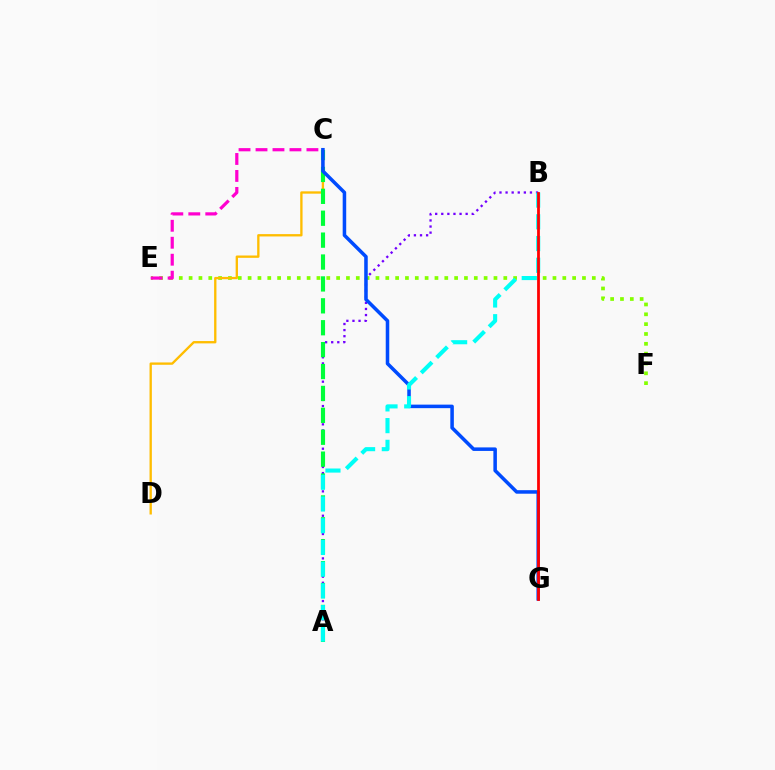{('E', 'F'): [{'color': '#84ff00', 'line_style': 'dotted', 'thickness': 2.67}], ('C', 'D'): [{'color': '#ffbd00', 'line_style': 'solid', 'thickness': 1.68}], ('A', 'B'): [{'color': '#7200ff', 'line_style': 'dotted', 'thickness': 1.66}, {'color': '#00fff6', 'line_style': 'dashed', 'thickness': 2.95}], ('A', 'C'): [{'color': '#00ff39', 'line_style': 'dashed', 'thickness': 2.98}], ('C', 'G'): [{'color': '#004bff', 'line_style': 'solid', 'thickness': 2.54}], ('C', 'E'): [{'color': '#ff00cf', 'line_style': 'dashed', 'thickness': 2.31}], ('B', 'G'): [{'color': '#ff0000', 'line_style': 'solid', 'thickness': 2.0}]}